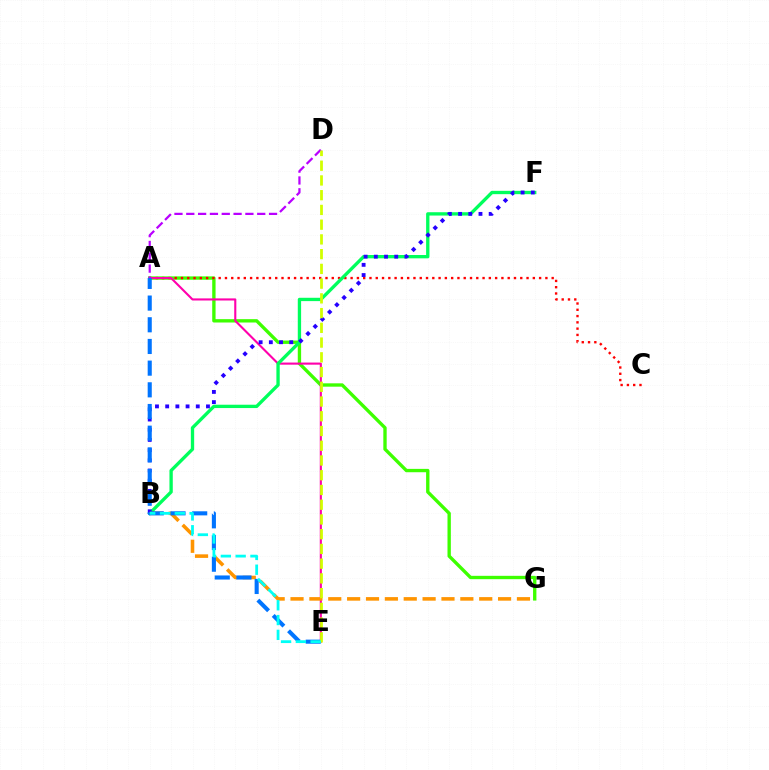{('A', 'G'): [{'color': '#3dff00', 'line_style': 'solid', 'thickness': 2.41}], ('A', 'C'): [{'color': '#ff0000', 'line_style': 'dotted', 'thickness': 1.71}], ('A', 'E'): [{'color': '#ff00ac', 'line_style': 'solid', 'thickness': 1.52}, {'color': '#0074ff', 'line_style': 'dashed', 'thickness': 2.95}], ('B', 'F'): [{'color': '#00ff5c', 'line_style': 'solid', 'thickness': 2.4}, {'color': '#2500ff', 'line_style': 'dotted', 'thickness': 2.77}], ('B', 'G'): [{'color': '#ff9400', 'line_style': 'dashed', 'thickness': 2.56}], ('A', 'D'): [{'color': '#b900ff', 'line_style': 'dashed', 'thickness': 1.61}], ('D', 'E'): [{'color': '#d1ff00', 'line_style': 'dashed', 'thickness': 2.0}], ('B', 'E'): [{'color': '#00fff6', 'line_style': 'dashed', 'thickness': 2.01}]}